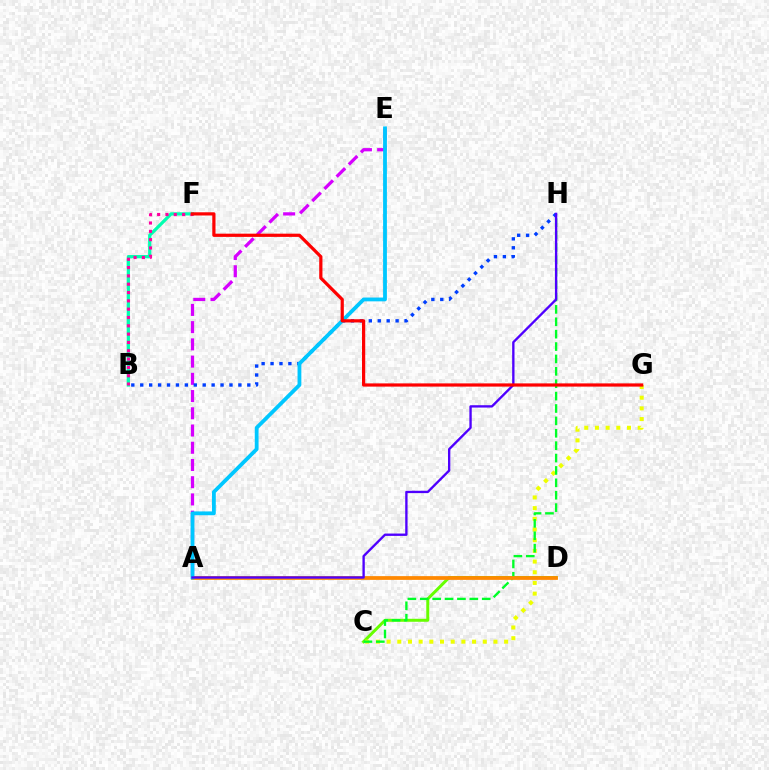{('C', 'D'): [{'color': '#66ff00', 'line_style': 'solid', 'thickness': 2.16}], ('C', 'G'): [{'color': '#eeff00', 'line_style': 'dotted', 'thickness': 2.9}], ('A', 'E'): [{'color': '#d600ff', 'line_style': 'dashed', 'thickness': 2.34}, {'color': '#00c7ff', 'line_style': 'solid', 'thickness': 2.74}], ('C', 'H'): [{'color': '#00ff27', 'line_style': 'dashed', 'thickness': 1.68}], ('B', 'F'): [{'color': '#00ffaf', 'line_style': 'solid', 'thickness': 2.33}, {'color': '#ff00a0', 'line_style': 'dotted', 'thickness': 2.26}], ('A', 'D'): [{'color': '#ff8800', 'line_style': 'solid', 'thickness': 2.7}], ('B', 'H'): [{'color': '#003fff', 'line_style': 'dotted', 'thickness': 2.42}], ('A', 'H'): [{'color': '#4f00ff', 'line_style': 'solid', 'thickness': 1.69}], ('F', 'G'): [{'color': '#ff0000', 'line_style': 'solid', 'thickness': 2.31}]}